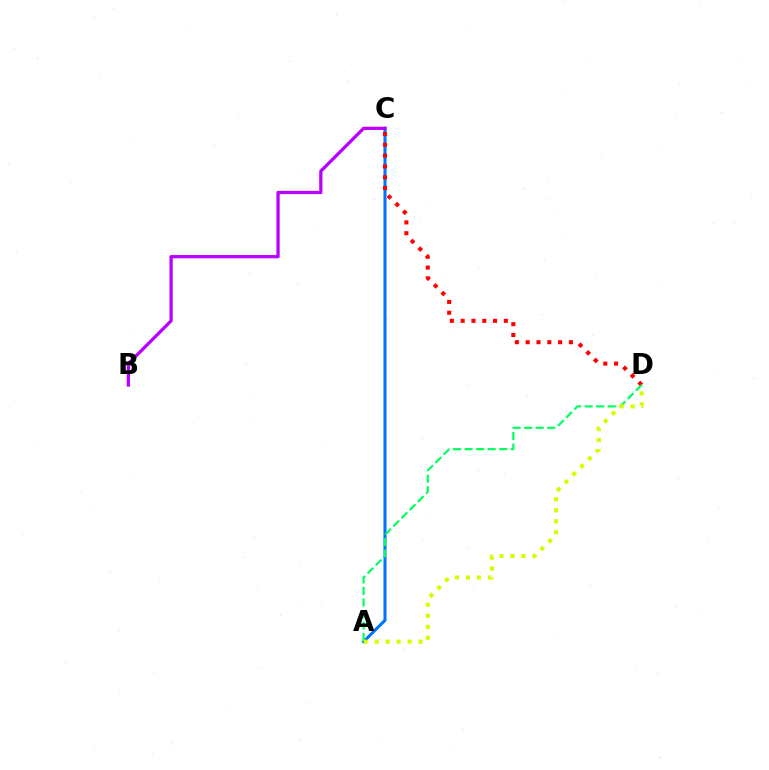{('A', 'C'): [{'color': '#0074ff', 'line_style': 'solid', 'thickness': 2.2}], ('C', 'D'): [{'color': '#ff0000', 'line_style': 'dotted', 'thickness': 2.94}], ('A', 'D'): [{'color': '#00ff5c', 'line_style': 'dashed', 'thickness': 1.57}, {'color': '#d1ff00', 'line_style': 'dotted', 'thickness': 2.99}], ('B', 'C'): [{'color': '#b900ff', 'line_style': 'solid', 'thickness': 2.34}]}